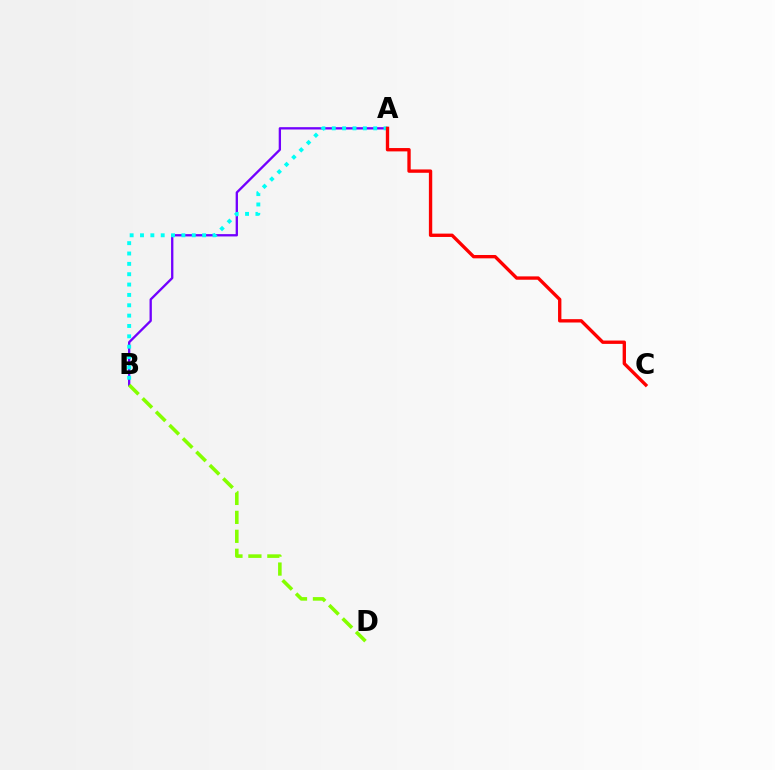{('A', 'B'): [{'color': '#7200ff', 'line_style': 'solid', 'thickness': 1.67}, {'color': '#00fff6', 'line_style': 'dotted', 'thickness': 2.81}], ('B', 'D'): [{'color': '#84ff00', 'line_style': 'dashed', 'thickness': 2.57}], ('A', 'C'): [{'color': '#ff0000', 'line_style': 'solid', 'thickness': 2.41}]}